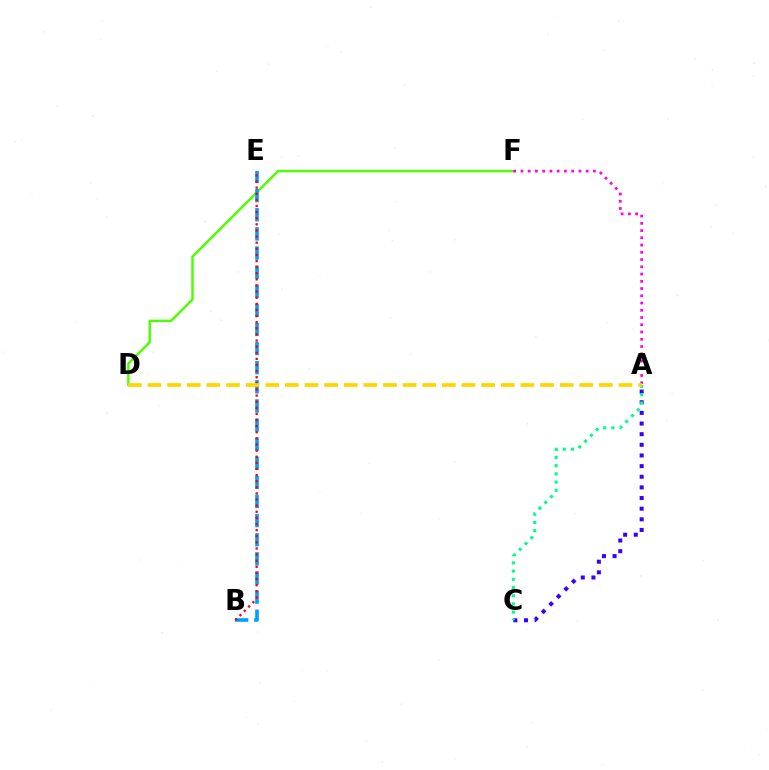{('A', 'C'): [{'color': '#3700ff', 'line_style': 'dotted', 'thickness': 2.89}, {'color': '#00ff86', 'line_style': 'dotted', 'thickness': 2.23}], ('D', 'F'): [{'color': '#4fff00', 'line_style': 'solid', 'thickness': 1.77}], ('B', 'E'): [{'color': '#009eff', 'line_style': 'dashed', 'thickness': 2.6}, {'color': '#ff0000', 'line_style': 'dotted', 'thickness': 1.66}], ('A', 'F'): [{'color': '#ff00ed', 'line_style': 'dotted', 'thickness': 1.97}], ('A', 'D'): [{'color': '#ffd500', 'line_style': 'dashed', 'thickness': 2.67}]}